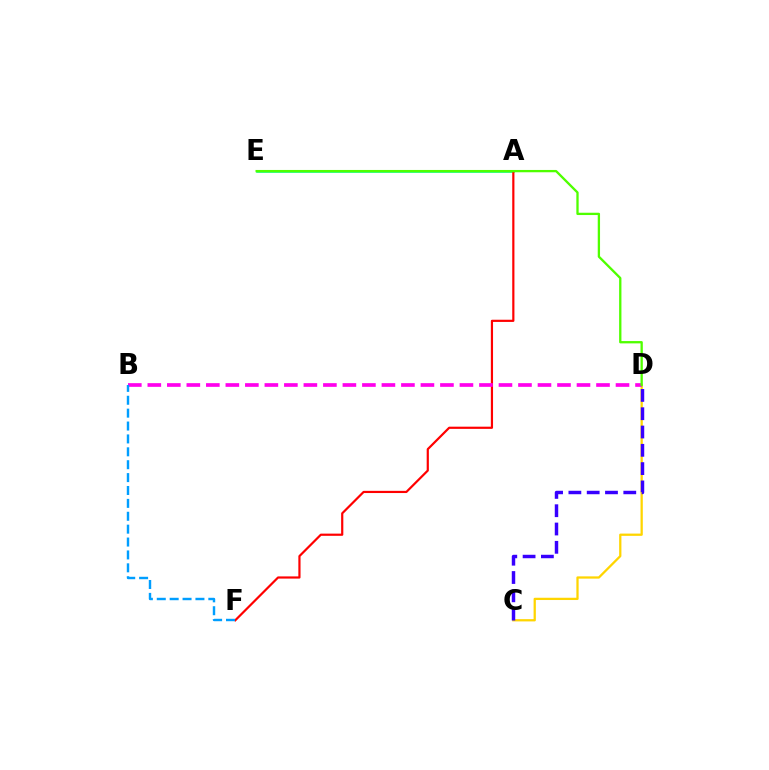{('A', 'E'): [{'color': '#00ff86', 'line_style': 'solid', 'thickness': 1.86}], ('C', 'D'): [{'color': '#ffd500', 'line_style': 'solid', 'thickness': 1.63}, {'color': '#3700ff', 'line_style': 'dashed', 'thickness': 2.49}], ('A', 'F'): [{'color': '#ff0000', 'line_style': 'solid', 'thickness': 1.58}], ('B', 'D'): [{'color': '#ff00ed', 'line_style': 'dashed', 'thickness': 2.65}], ('B', 'F'): [{'color': '#009eff', 'line_style': 'dashed', 'thickness': 1.75}], ('D', 'E'): [{'color': '#4fff00', 'line_style': 'solid', 'thickness': 1.66}]}